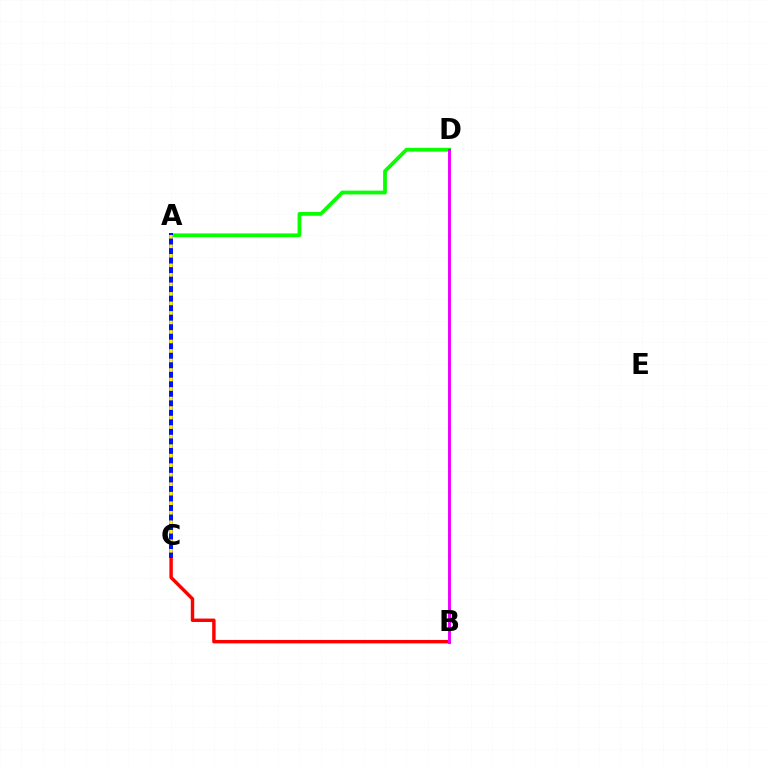{('B', 'C'): [{'color': '#ff0000', 'line_style': 'solid', 'thickness': 2.46}], ('A', 'D'): [{'color': '#08ff00', 'line_style': 'solid', 'thickness': 2.71}], ('A', 'C'): [{'color': '#00fff6', 'line_style': 'solid', 'thickness': 1.55}, {'color': '#0010ff', 'line_style': 'solid', 'thickness': 2.86}, {'color': '#fcf500', 'line_style': 'dotted', 'thickness': 2.59}], ('B', 'D'): [{'color': '#ee00ff', 'line_style': 'solid', 'thickness': 2.11}]}